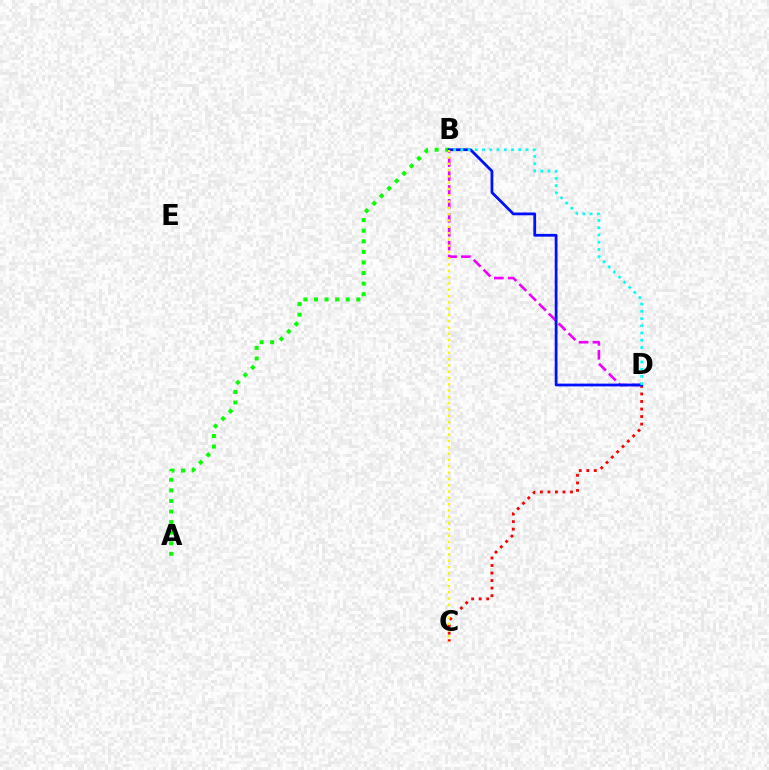{('C', 'D'): [{'color': '#ff0000', 'line_style': 'dotted', 'thickness': 2.05}], ('A', 'B'): [{'color': '#08ff00', 'line_style': 'dotted', 'thickness': 2.87}], ('B', 'D'): [{'color': '#ee00ff', 'line_style': 'dashed', 'thickness': 1.89}, {'color': '#0010ff', 'line_style': 'solid', 'thickness': 2.0}, {'color': '#00fff6', 'line_style': 'dotted', 'thickness': 1.97}], ('B', 'C'): [{'color': '#fcf500', 'line_style': 'dotted', 'thickness': 1.71}]}